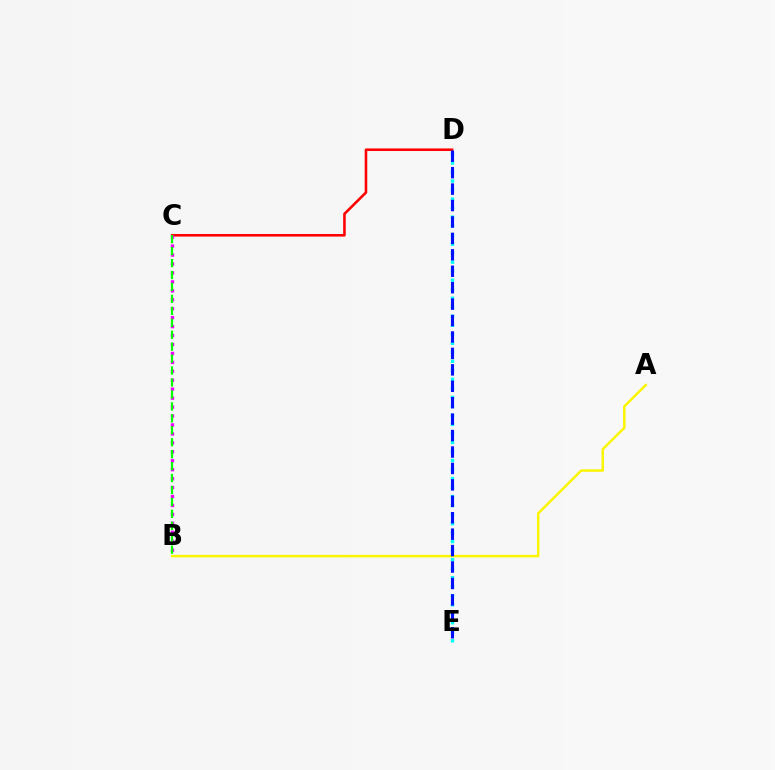{('A', 'B'): [{'color': '#fcf500', 'line_style': 'solid', 'thickness': 1.78}], ('D', 'E'): [{'color': '#00fff6', 'line_style': 'dotted', 'thickness': 2.45}, {'color': '#0010ff', 'line_style': 'dashed', 'thickness': 2.23}], ('C', 'D'): [{'color': '#ff0000', 'line_style': 'solid', 'thickness': 1.86}], ('B', 'C'): [{'color': '#ee00ff', 'line_style': 'dotted', 'thickness': 2.43}, {'color': '#08ff00', 'line_style': 'dashed', 'thickness': 1.62}]}